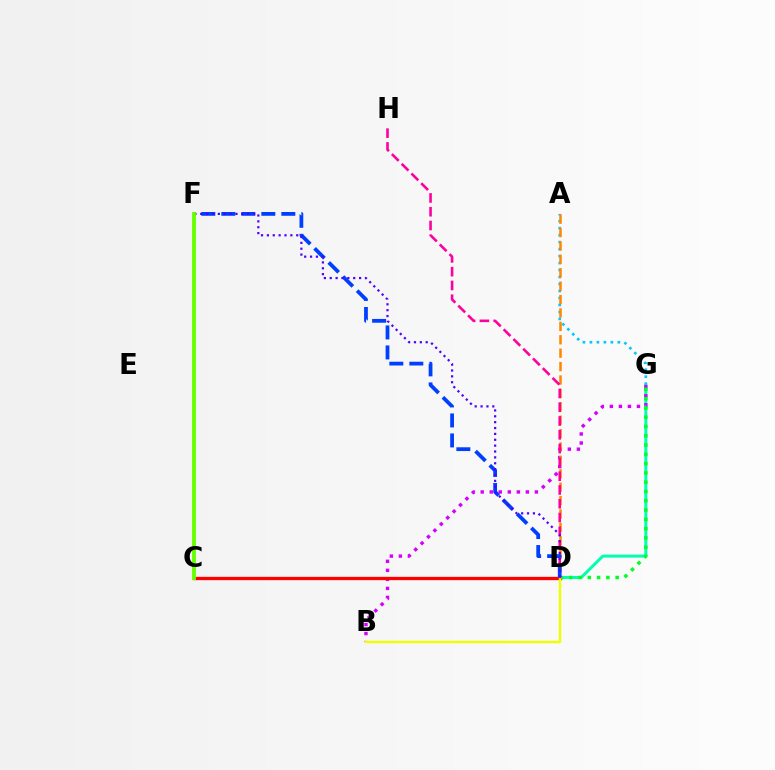{('D', 'G'): [{'color': '#00ffaf', 'line_style': 'solid', 'thickness': 2.16}, {'color': '#00ff27', 'line_style': 'dotted', 'thickness': 2.52}], ('B', 'G'): [{'color': '#d600ff', 'line_style': 'dotted', 'thickness': 2.45}], ('C', 'D'): [{'color': '#ff0000', 'line_style': 'solid', 'thickness': 2.38}], ('A', 'G'): [{'color': '#00c7ff', 'line_style': 'dotted', 'thickness': 1.9}], ('B', 'D'): [{'color': '#eeff00', 'line_style': 'solid', 'thickness': 1.76}], ('A', 'D'): [{'color': '#ff8800', 'line_style': 'dashed', 'thickness': 1.82}], ('D', 'H'): [{'color': '#ff00a0', 'line_style': 'dashed', 'thickness': 1.87}], ('D', 'F'): [{'color': '#003fff', 'line_style': 'dashed', 'thickness': 2.72}, {'color': '#4f00ff', 'line_style': 'dotted', 'thickness': 1.59}], ('C', 'F'): [{'color': '#66ff00', 'line_style': 'solid', 'thickness': 2.77}]}